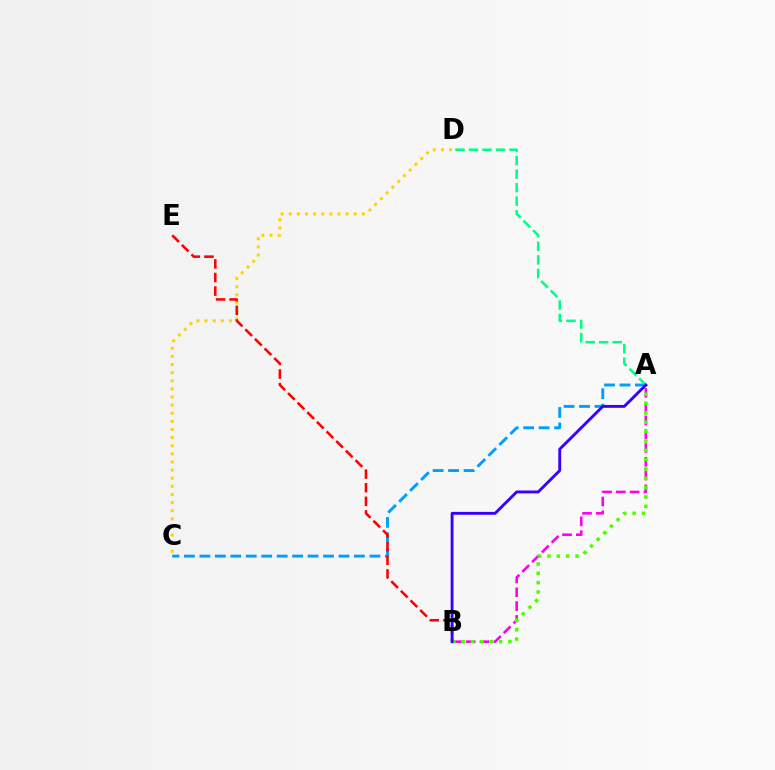{('A', 'B'): [{'color': '#ff00ed', 'line_style': 'dashed', 'thickness': 1.87}, {'color': '#4fff00', 'line_style': 'dotted', 'thickness': 2.54}, {'color': '#3700ff', 'line_style': 'solid', 'thickness': 2.07}], ('A', 'C'): [{'color': '#009eff', 'line_style': 'dashed', 'thickness': 2.1}], ('C', 'D'): [{'color': '#ffd500', 'line_style': 'dotted', 'thickness': 2.21}], ('B', 'E'): [{'color': '#ff0000', 'line_style': 'dashed', 'thickness': 1.85}], ('A', 'D'): [{'color': '#00ff86', 'line_style': 'dashed', 'thickness': 1.84}]}